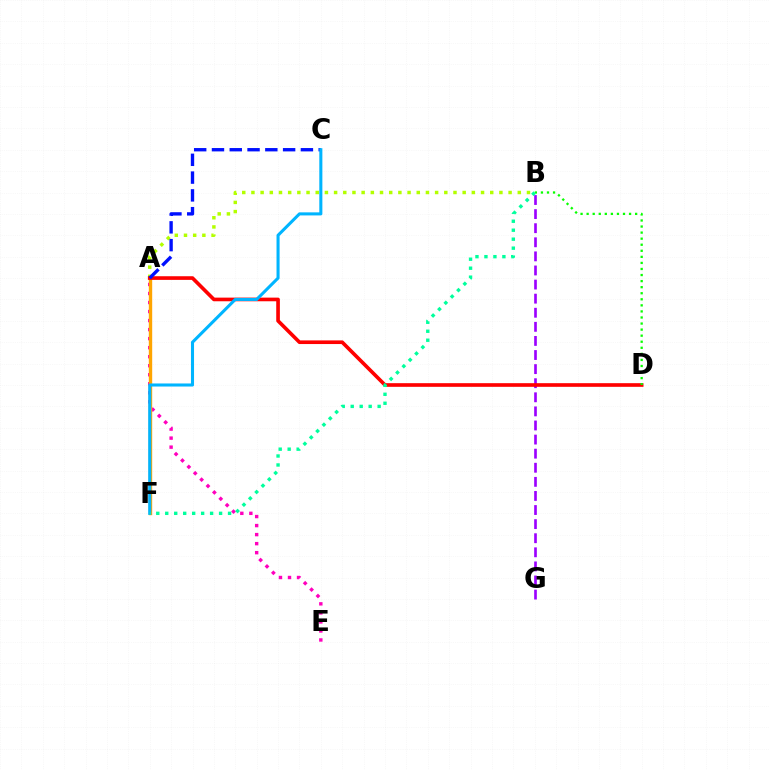{('B', 'G'): [{'color': '#9b00ff', 'line_style': 'dashed', 'thickness': 1.91}], ('A', 'E'): [{'color': '#ff00bd', 'line_style': 'dotted', 'thickness': 2.45}], ('A', 'B'): [{'color': '#b3ff00', 'line_style': 'dotted', 'thickness': 2.5}], ('A', 'F'): [{'color': '#ffa500', 'line_style': 'solid', 'thickness': 2.43}], ('A', 'D'): [{'color': '#ff0000', 'line_style': 'solid', 'thickness': 2.63}], ('A', 'C'): [{'color': '#0010ff', 'line_style': 'dashed', 'thickness': 2.42}], ('B', 'D'): [{'color': '#08ff00', 'line_style': 'dotted', 'thickness': 1.65}], ('C', 'F'): [{'color': '#00b5ff', 'line_style': 'solid', 'thickness': 2.21}], ('B', 'F'): [{'color': '#00ff9d', 'line_style': 'dotted', 'thickness': 2.44}]}